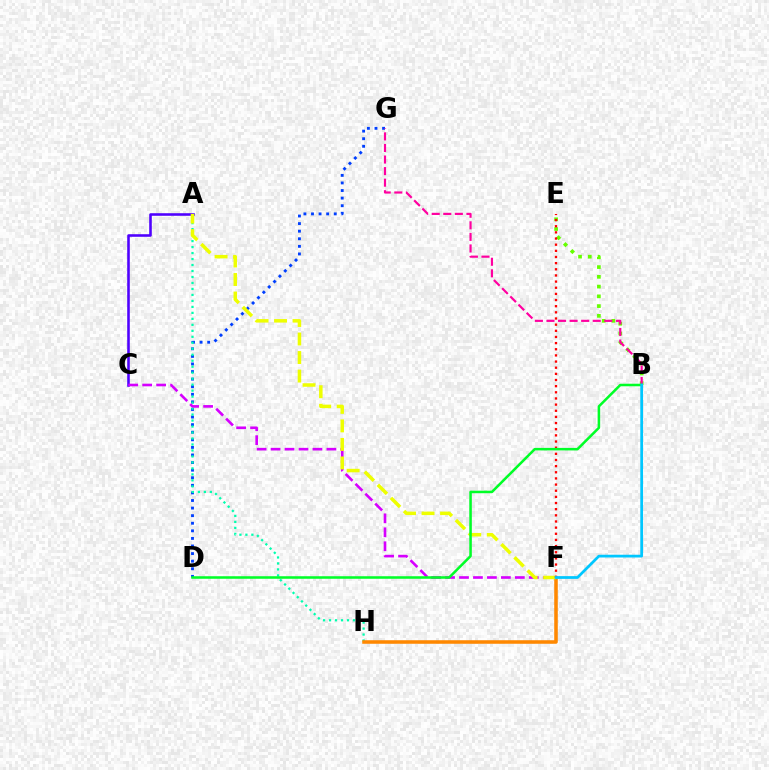{('A', 'C'): [{'color': '#4f00ff', 'line_style': 'solid', 'thickness': 1.85}], ('D', 'G'): [{'color': '#003fff', 'line_style': 'dotted', 'thickness': 2.06}], ('A', 'H'): [{'color': '#00ffaf', 'line_style': 'dotted', 'thickness': 1.63}], ('C', 'F'): [{'color': '#d600ff', 'line_style': 'dashed', 'thickness': 1.9}], ('F', 'H'): [{'color': '#ff8800', 'line_style': 'solid', 'thickness': 2.55}], ('B', 'E'): [{'color': '#66ff00', 'line_style': 'dotted', 'thickness': 2.65}], ('A', 'F'): [{'color': '#eeff00', 'line_style': 'dashed', 'thickness': 2.52}], ('E', 'F'): [{'color': '#ff0000', 'line_style': 'dotted', 'thickness': 1.67}], ('B', 'G'): [{'color': '#ff00a0', 'line_style': 'dashed', 'thickness': 1.57}], ('B', 'D'): [{'color': '#00ff27', 'line_style': 'solid', 'thickness': 1.83}], ('B', 'F'): [{'color': '#00c7ff', 'line_style': 'solid', 'thickness': 1.98}]}